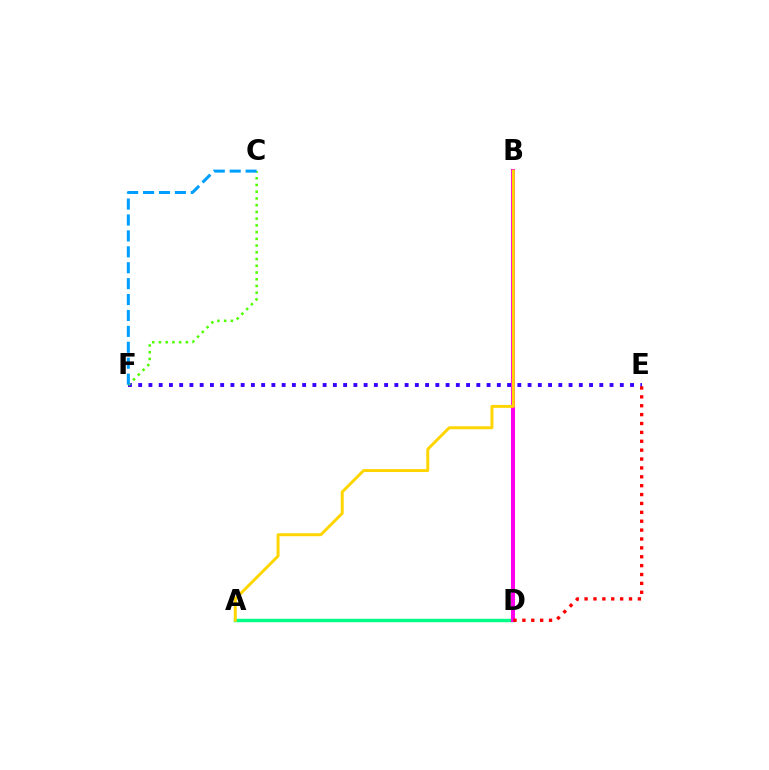{('E', 'F'): [{'color': '#3700ff', 'line_style': 'dotted', 'thickness': 2.78}], ('C', 'F'): [{'color': '#4fff00', 'line_style': 'dotted', 'thickness': 1.83}, {'color': '#009eff', 'line_style': 'dashed', 'thickness': 2.16}], ('A', 'D'): [{'color': '#00ff86', 'line_style': 'solid', 'thickness': 2.46}], ('B', 'D'): [{'color': '#ff00ed', 'line_style': 'solid', 'thickness': 2.91}], ('A', 'B'): [{'color': '#ffd500', 'line_style': 'solid', 'thickness': 2.11}], ('D', 'E'): [{'color': '#ff0000', 'line_style': 'dotted', 'thickness': 2.41}]}